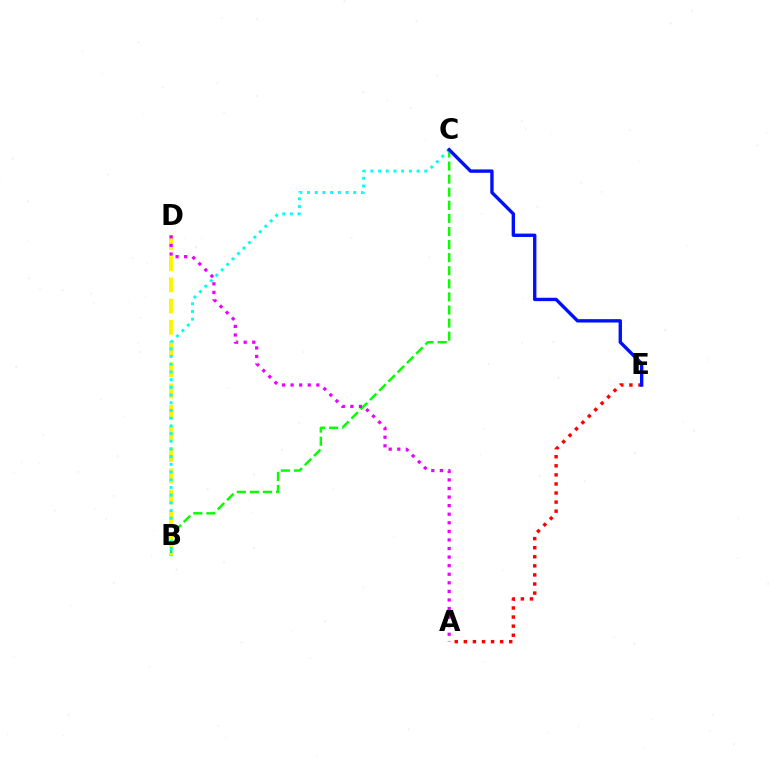{('B', 'C'): [{'color': '#08ff00', 'line_style': 'dashed', 'thickness': 1.78}, {'color': '#00fff6', 'line_style': 'dotted', 'thickness': 2.09}], ('A', 'E'): [{'color': '#ff0000', 'line_style': 'dotted', 'thickness': 2.47}], ('B', 'D'): [{'color': '#fcf500', 'line_style': 'dashed', 'thickness': 2.88}], ('C', 'E'): [{'color': '#0010ff', 'line_style': 'solid', 'thickness': 2.43}], ('A', 'D'): [{'color': '#ee00ff', 'line_style': 'dotted', 'thickness': 2.33}]}